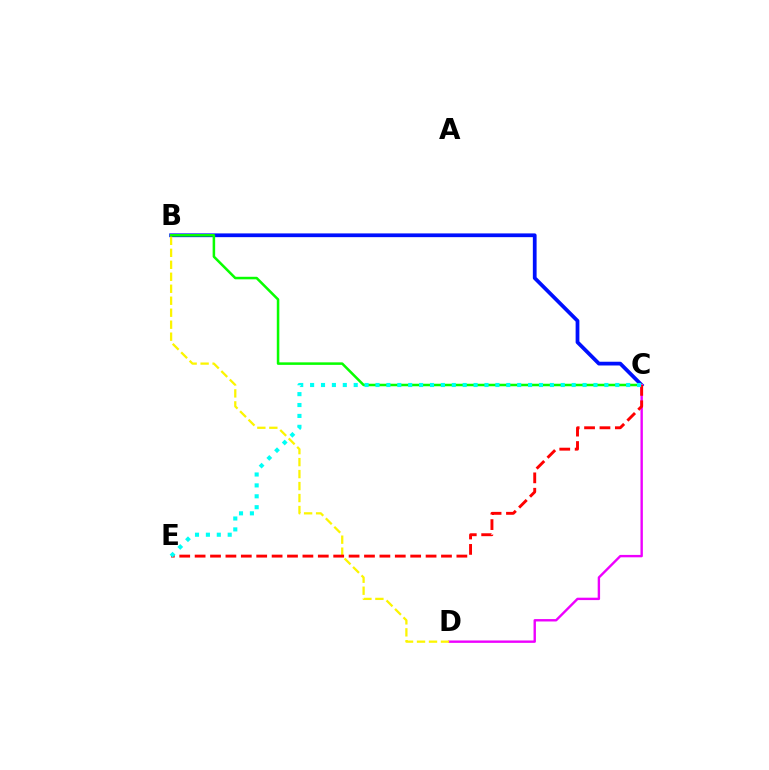{('B', 'C'): [{'color': '#0010ff', 'line_style': 'solid', 'thickness': 2.7}, {'color': '#08ff00', 'line_style': 'solid', 'thickness': 1.82}], ('C', 'D'): [{'color': '#ee00ff', 'line_style': 'solid', 'thickness': 1.72}], ('B', 'D'): [{'color': '#fcf500', 'line_style': 'dashed', 'thickness': 1.63}], ('C', 'E'): [{'color': '#ff0000', 'line_style': 'dashed', 'thickness': 2.09}, {'color': '#00fff6', 'line_style': 'dotted', 'thickness': 2.96}]}